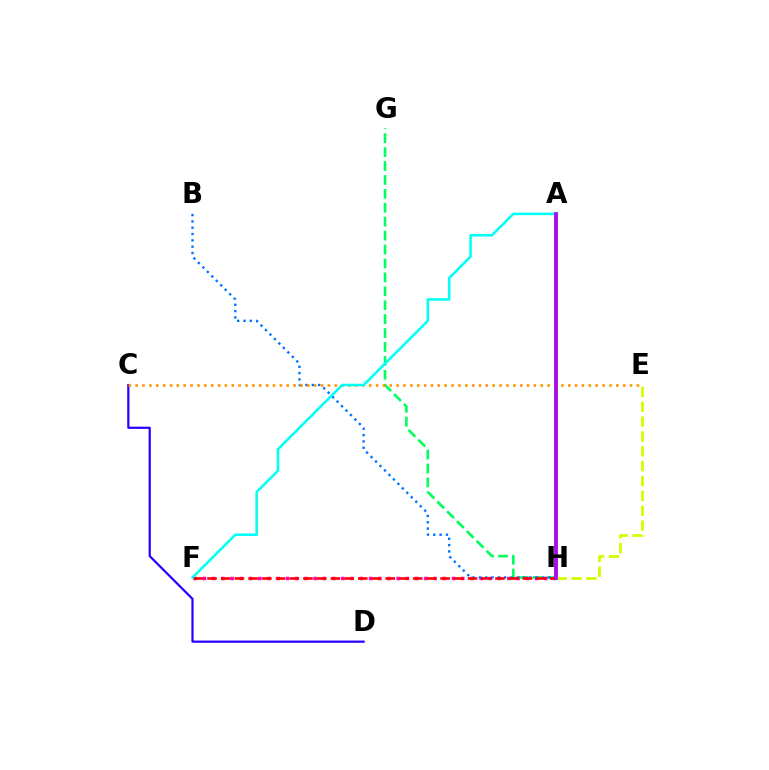{('G', 'H'): [{'color': '#00ff5c', 'line_style': 'dashed', 'thickness': 1.89}], ('F', 'H'): [{'color': '#ff00ac', 'line_style': 'dotted', 'thickness': 2.51}, {'color': '#ff0000', 'line_style': 'dashed', 'thickness': 1.86}], ('A', 'H'): [{'color': '#3dff00', 'line_style': 'solid', 'thickness': 2.94}, {'color': '#b900ff', 'line_style': 'solid', 'thickness': 2.64}], ('B', 'H'): [{'color': '#0074ff', 'line_style': 'dotted', 'thickness': 1.72}], ('E', 'H'): [{'color': '#d1ff00', 'line_style': 'dashed', 'thickness': 2.02}], ('C', 'D'): [{'color': '#2500ff', 'line_style': 'solid', 'thickness': 1.59}], ('C', 'E'): [{'color': '#ff9400', 'line_style': 'dotted', 'thickness': 1.87}], ('A', 'F'): [{'color': '#00fff6', 'line_style': 'solid', 'thickness': 1.83}]}